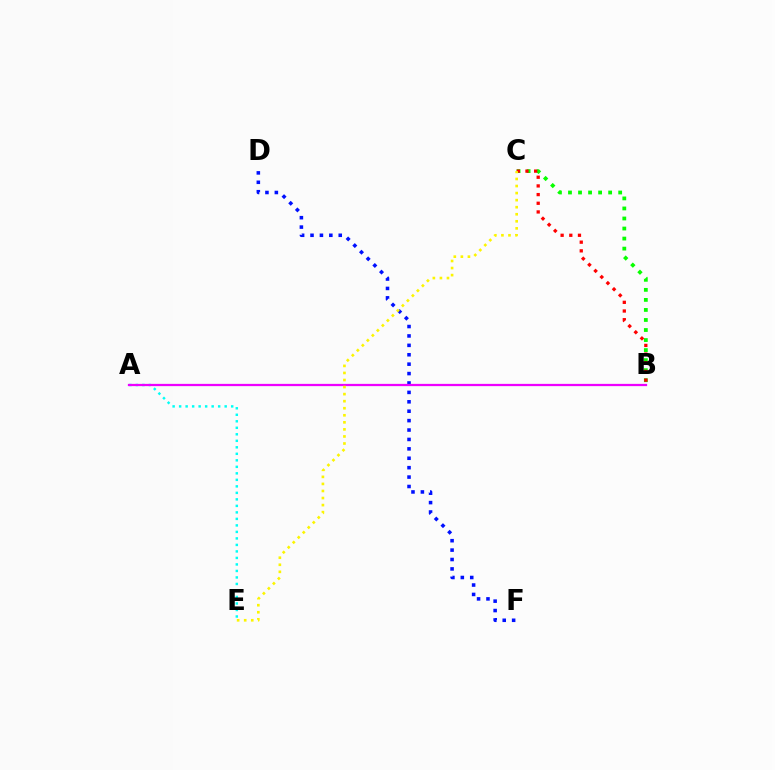{('A', 'E'): [{'color': '#00fff6', 'line_style': 'dotted', 'thickness': 1.77}], ('D', 'F'): [{'color': '#0010ff', 'line_style': 'dotted', 'thickness': 2.56}], ('B', 'C'): [{'color': '#08ff00', 'line_style': 'dotted', 'thickness': 2.73}, {'color': '#ff0000', 'line_style': 'dotted', 'thickness': 2.36}], ('A', 'B'): [{'color': '#ee00ff', 'line_style': 'solid', 'thickness': 1.63}], ('C', 'E'): [{'color': '#fcf500', 'line_style': 'dotted', 'thickness': 1.92}]}